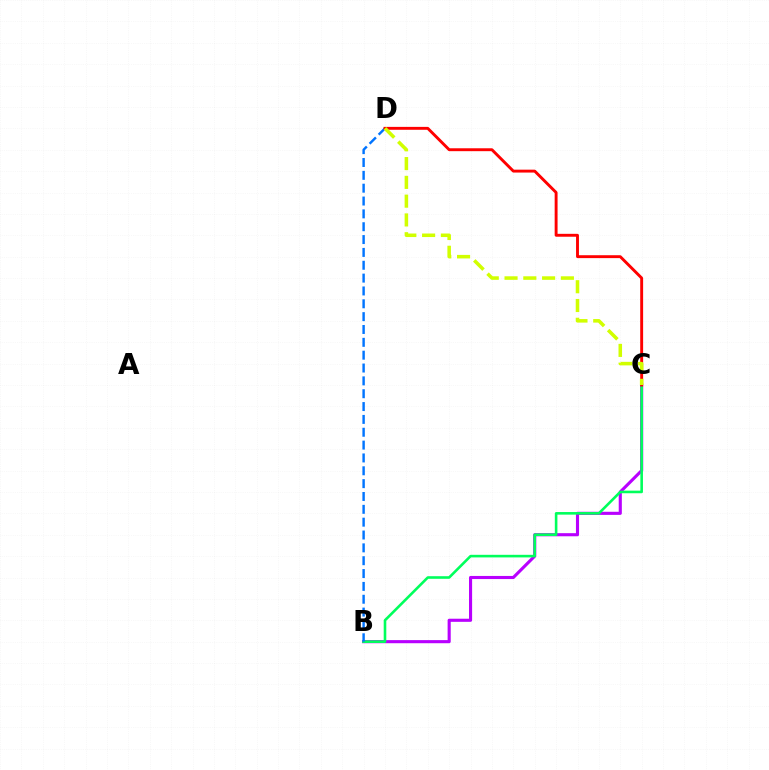{('B', 'C'): [{'color': '#b900ff', 'line_style': 'solid', 'thickness': 2.24}, {'color': '#00ff5c', 'line_style': 'solid', 'thickness': 1.87}], ('B', 'D'): [{'color': '#0074ff', 'line_style': 'dashed', 'thickness': 1.75}], ('C', 'D'): [{'color': '#ff0000', 'line_style': 'solid', 'thickness': 2.09}, {'color': '#d1ff00', 'line_style': 'dashed', 'thickness': 2.55}]}